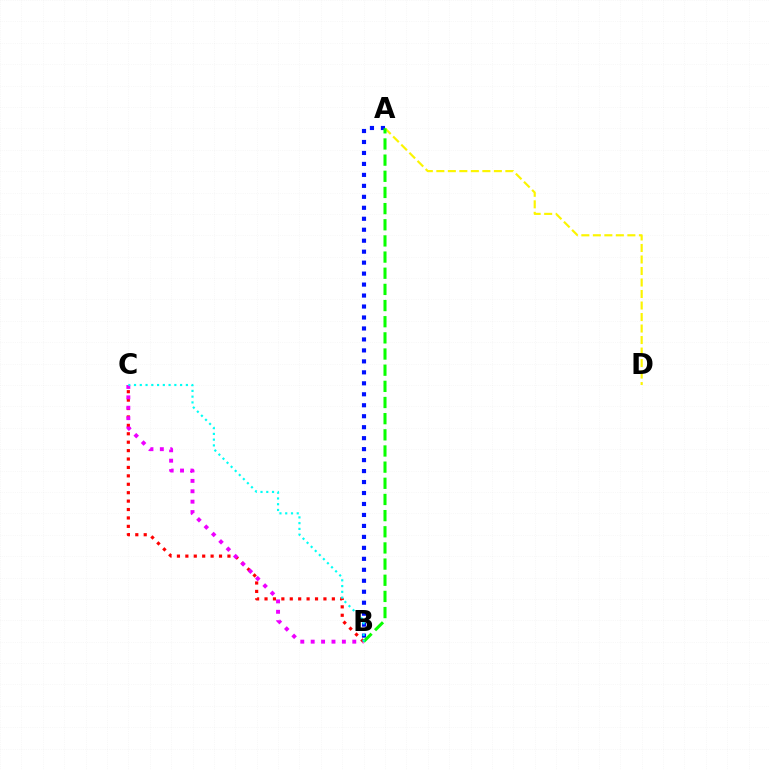{('A', 'D'): [{'color': '#fcf500', 'line_style': 'dashed', 'thickness': 1.56}], ('A', 'B'): [{'color': '#0010ff', 'line_style': 'dotted', 'thickness': 2.98}, {'color': '#08ff00', 'line_style': 'dashed', 'thickness': 2.2}], ('B', 'C'): [{'color': '#ff0000', 'line_style': 'dotted', 'thickness': 2.29}, {'color': '#ee00ff', 'line_style': 'dotted', 'thickness': 2.82}, {'color': '#00fff6', 'line_style': 'dotted', 'thickness': 1.57}]}